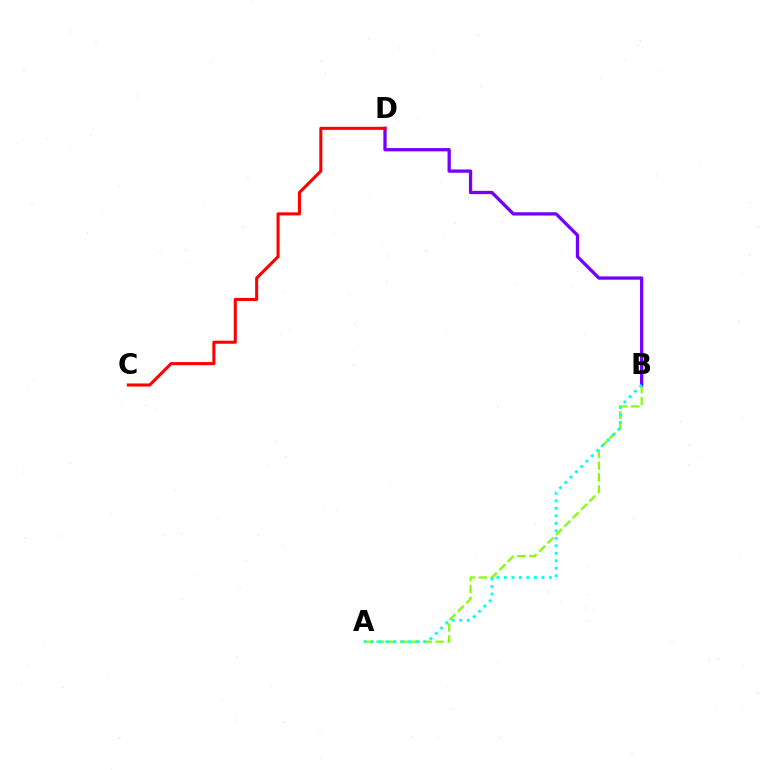{('A', 'B'): [{'color': '#84ff00', 'line_style': 'dashed', 'thickness': 1.61}, {'color': '#00fff6', 'line_style': 'dotted', 'thickness': 2.04}], ('B', 'D'): [{'color': '#7200ff', 'line_style': 'solid', 'thickness': 2.36}], ('C', 'D'): [{'color': '#ff0000', 'line_style': 'solid', 'thickness': 2.2}]}